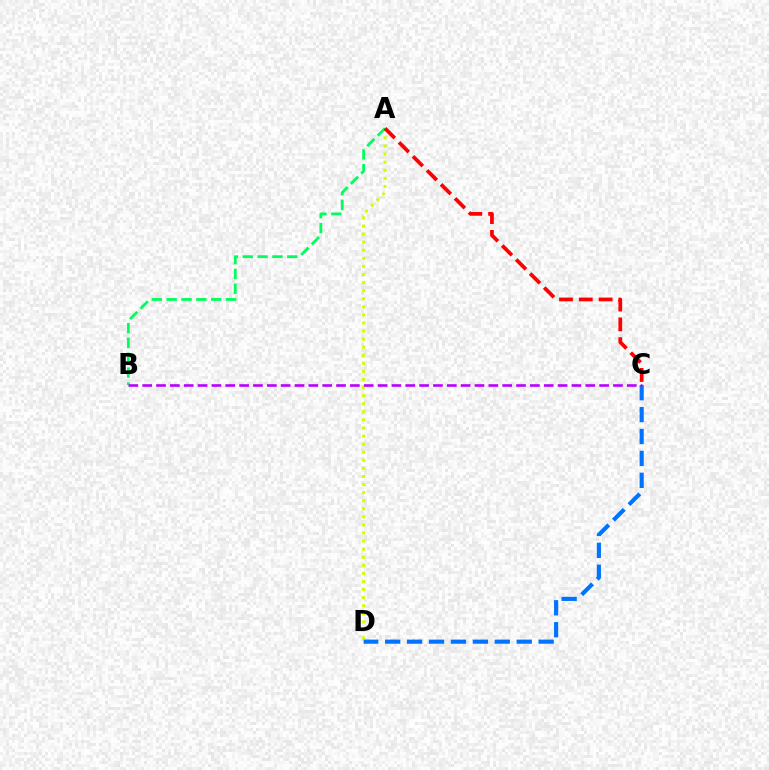{('A', 'D'): [{'color': '#d1ff00', 'line_style': 'dotted', 'thickness': 2.19}], ('C', 'D'): [{'color': '#0074ff', 'line_style': 'dashed', 'thickness': 2.98}], ('A', 'B'): [{'color': '#00ff5c', 'line_style': 'dashed', 'thickness': 2.02}], ('B', 'C'): [{'color': '#b900ff', 'line_style': 'dashed', 'thickness': 1.88}], ('A', 'C'): [{'color': '#ff0000', 'line_style': 'dashed', 'thickness': 2.69}]}